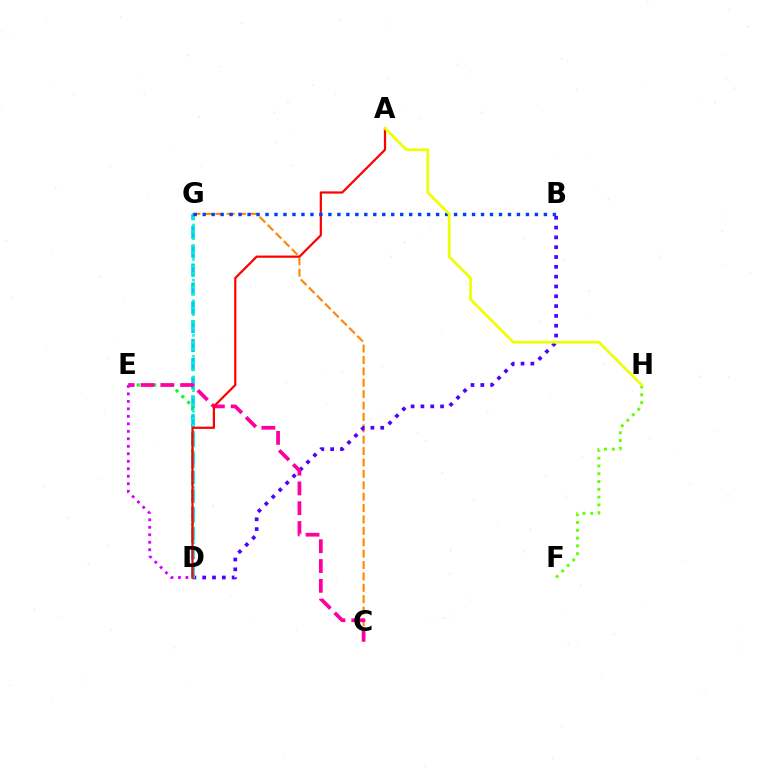{('C', 'G'): [{'color': '#ff8800', 'line_style': 'dashed', 'thickness': 1.55}], ('B', 'D'): [{'color': '#4f00ff', 'line_style': 'dotted', 'thickness': 2.67}], ('D', 'E'): [{'color': '#00ff27', 'line_style': 'dotted', 'thickness': 2.24}, {'color': '#d600ff', 'line_style': 'dotted', 'thickness': 2.03}], ('D', 'G'): [{'color': '#00c7ff', 'line_style': 'dashed', 'thickness': 2.56}, {'color': '#00ffaf', 'line_style': 'dotted', 'thickness': 1.88}], ('F', 'H'): [{'color': '#66ff00', 'line_style': 'dotted', 'thickness': 2.12}], ('C', 'E'): [{'color': '#ff00a0', 'line_style': 'dashed', 'thickness': 2.69}], ('A', 'D'): [{'color': '#ff0000', 'line_style': 'solid', 'thickness': 1.6}], ('B', 'G'): [{'color': '#003fff', 'line_style': 'dotted', 'thickness': 2.44}], ('A', 'H'): [{'color': '#eeff00', 'line_style': 'solid', 'thickness': 1.95}]}